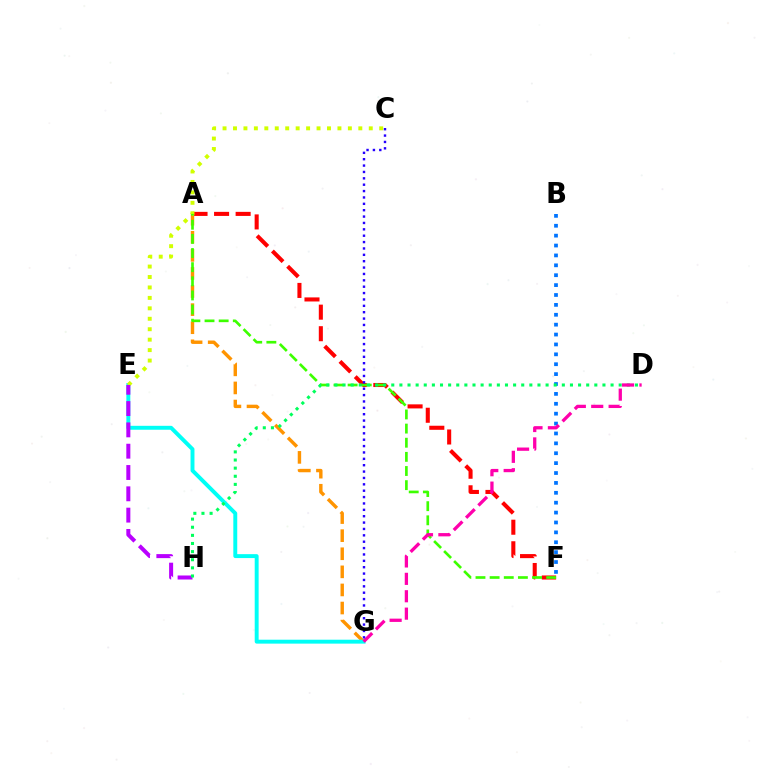{('A', 'F'): [{'color': '#ff0000', 'line_style': 'dashed', 'thickness': 2.93}, {'color': '#3dff00', 'line_style': 'dashed', 'thickness': 1.92}], ('A', 'G'): [{'color': '#ff9400', 'line_style': 'dashed', 'thickness': 2.46}], ('E', 'G'): [{'color': '#00fff6', 'line_style': 'solid', 'thickness': 2.82}], ('B', 'F'): [{'color': '#0074ff', 'line_style': 'dotted', 'thickness': 2.69}], ('C', 'E'): [{'color': '#d1ff00', 'line_style': 'dotted', 'thickness': 2.84}], ('E', 'H'): [{'color': '#b900ff', 'line_style': 'dashed', 'thickness': 2.9}], ('D', 'H'): [{'color': '#00ff5c', 'line_style': 'dotted', 'thickness': 2.21}], ('D', 'G'): [{'color': '#ff00ac', 'line_style': 'dashed', 'thickness': 2.36}], ('C', 'G'): [{'color': '#2500ff', 'line_style': 'dotted', 'thickness': 1.73}]}